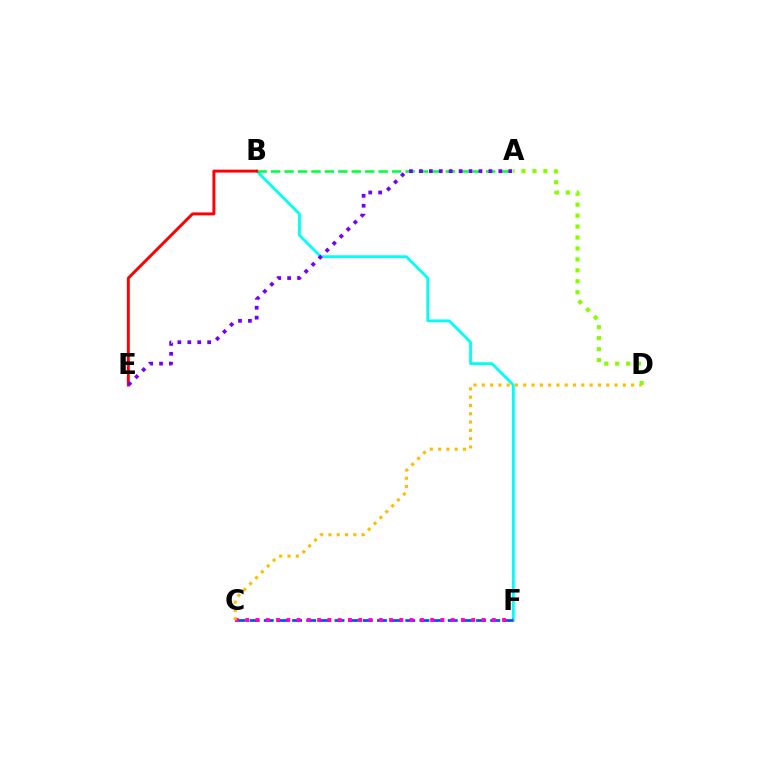{('B', 'F'): [{'color': '#00fff6', 'line_style': 'solid', 'thickness': 2.01}], ('C', 'F'): [{'color': '#004bff', 'line_style': 'dashed', 'thickness': 1.92}, {'color': '#ff00cf', 'line_style': 'dotted', 'thickness': 2.79}], ('A', 'B'): [{'color': '#00ff39', 'line_style': 'dashed', 'thickness': 1.83}], ('B', 'E'): [{'color': '#ff0000', 'line_style': 'solid', 'thickness': 2.1}], ('C', 'D'): [{'color': '#ffbd00', 'line_style': 'dotted', 'thickness': 2.25}], ('A', 'E'): [{'color': '#7200ff', 'line_style': 'dotted', 'thickness': 2.7}], ('A', 'D'): [{'color': '#84ff00', 'line_style': 'dotted', 'thickness': 2.97}]}